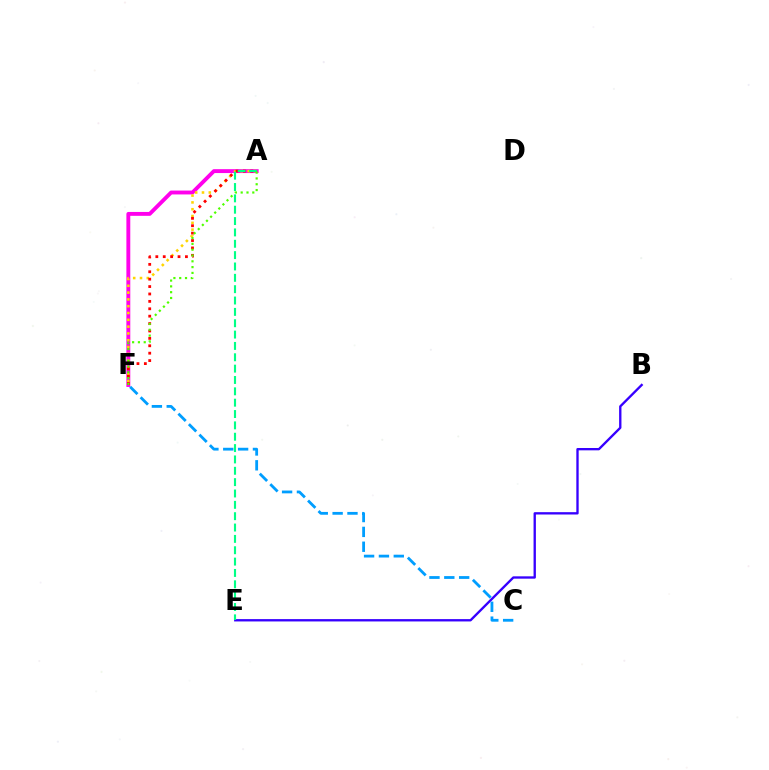{('A', 'F'): [{'color': '#ff00ed', 'line_style': 'solid', 'thickness': 2.8}, {'color': '#ffd500', 'line_style': 'dotted', 'thickness': 1.85}, {'color': '#ff0000', 'line_style': 'dotted', 'thickness': 2.01}, {'color': '#4fff00', 'line_style': 'dotted', 'thickness': 1.58}], ('B', 'E'): [{'color': '#3700ff', 'line_style': 'solid', 'thickness': 1.69}], ('A', 'E'): [{'color': '#00ff86', 'line_style': 'dashed', 'thickness': 1.54}], ('C', 'F'): [{'color': '#009eff', 'line_style': 'dashed', 'thickness': 2.02}]}